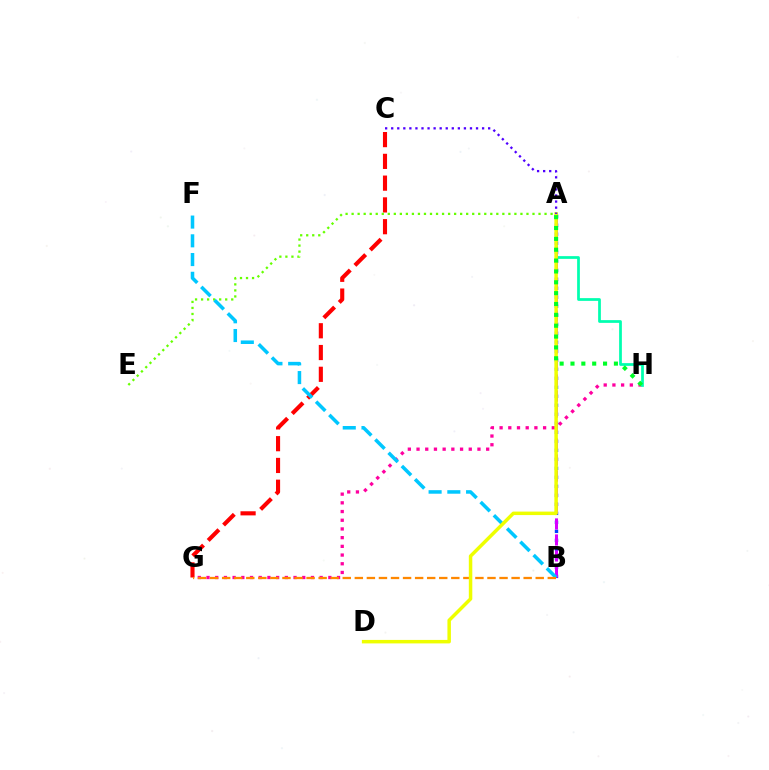{('G', 'H'): [{'color': '#ff00a0', 'line_style': 'dotted', 'thickness': 2.36}], ('C', 'G'): [{'color': '#ff0000', 'line_style': 'dashed', 'thickness': 2.96}], ('A', 'E'): [{'color': '#66ff00', 'line_style': 'dotted', 'thickness': 1.64}], ('A', 'H'): [{'color': '#00ffaf', 'line_style': 'solid', 'thickness': 1.97}, {'color': '#00ff27', 'line_style': 'dotted', 'thickness': 2.95}], ('A', 'B'): [{'color': '#003fff', 'line_style': 'dotted', 'thickness': 2.45}, {'color': '#d600ff', 'line_style': 'dashed', 'thickness': 2.17}], ('B', 'F'): [{'color': '#00c7ff', 'line_style': 'dashed', 'thickness': 2.55}], ('B', 'G'): [{'color': '#ff8800', 'line_style': 'dashed', 'thickness': 1.64}], ('A', 'D'): [{'color': '#eeff00', 'line_style': 'solid', 'thickness': 2.51}], ('A', 'C'): [{'color': '#4f00ff', 'line_style': 'dotted', 'thickness': 1.65}]}